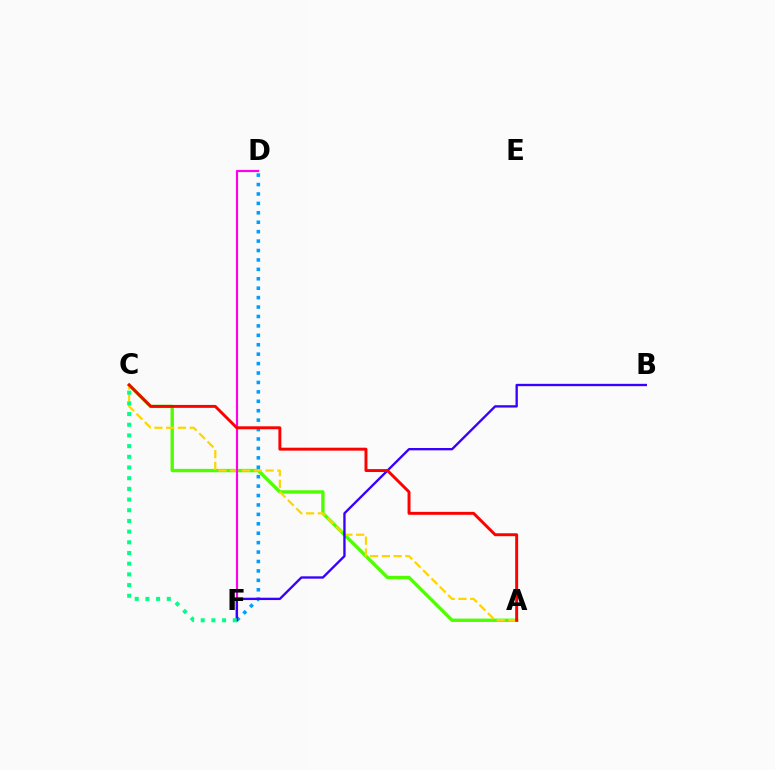{('D', 'F'): [{'color': '#009eff', 'line_style': 'dotted', 'thickness': 2.56}, {'color': '#ff00ed', 'line_style': 'solid', 'thickness': 1.57}], ('A', 'C'): [{'color': '#4fff00', 'line_style': 'solid', 'thickness': 2.42}, {'color': '#ffd500', 'line_style': 'dashed', 'thickness': 1.6}, {'color': '#ff0000', 'line_style': 'solid', 'thickness': 2.11}], ('B', 'F'): [{'color': '#3700ff', 'line_style': 'solid', 'thickness': 1.68}], ('C', 'F'): [{'color': '#00ff86', 'line_style': 'dotted', 'thickness': 2.9}]}